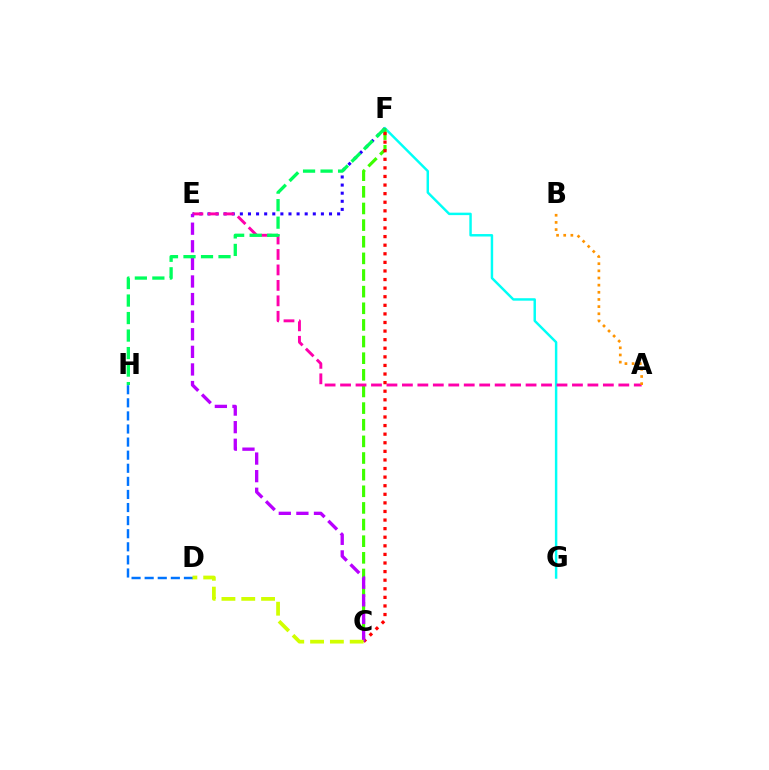{('F', 'G'): [{'color': '#00fff6', 'line_style': 'solid', 'thickness': 1.77}], ('C', 'F'): [{'color': '#3dff00', 'line_style': 'dashed', 'thickness': 2.26}, {'color': '#ff0000', 'line_style': 'dotted', 'thickness': 2.33}], ('E', 'F'): [{'color': '#2500ff', 'line_style': 'dotted', 'thickness': 2.2}], ('A', 'E'): [{'color': '#ff00ac', 'line_style': 'dashed', 'thickness': 2.1}], ('D', 'H'): [{'color': '#0074ff', 'line_style': 'dashed', 'thickness': 1.78}], ('C', 'E'): [{'color': '#b900ff', 'line_style': 'dashed', 'thickness': 2.39}], ('F', 'H'): [{'color': '#00ff5c', 'line_style': 'dashed', 'thickness': 2.38}], ('A', 'B'): [{'color': '#ff9400', 'line_style': 'dotted', 'thickness': 1.94}], ('C', 'D'): [{'color': '#d1ff00', 'line_style': 'dashed', 'thickness': 2.69}]}